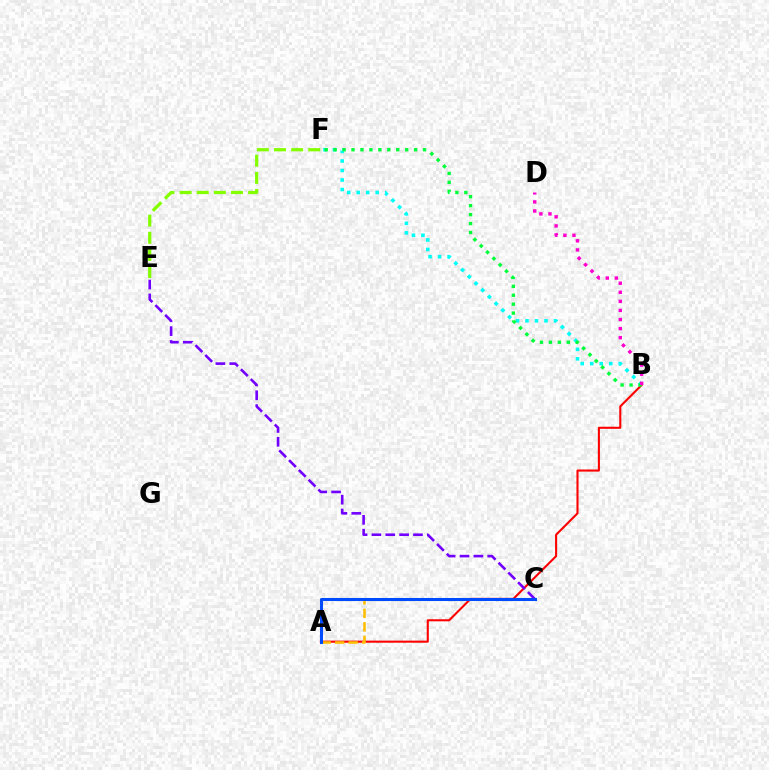{('A', 'B'): [{'color': '#ff0000', 'line_style': 'solid', 'thickness': 1.5}], ('A', 'C'): [{'color': '#ffbd00', 'line_style': 'dashed', 'thickness': 1.83}, {'color': '#004bff', 'line_style': 'solid', 'thickness': 2.19}], ('E', 'F'): [{'color': '#84ff00', 'line_style': 'dashed', 'thickness': 2.33}], ('C', 'E'): [{'color': '#7200ff', 'line_style': 'dashed', 'thickness': 1.88}], ('B', 'F'): [{'color': '#00fff6', 'line_style': 'dotted', 'thickness': 2.58}, {'color': '#00ff39', 'line_style': 'dotted', 'thickness': 2.43}], ('B', 'D'): [{'color': '#ff00cf', 'line_style': 'dotted', 'thickness': 2.47}]}